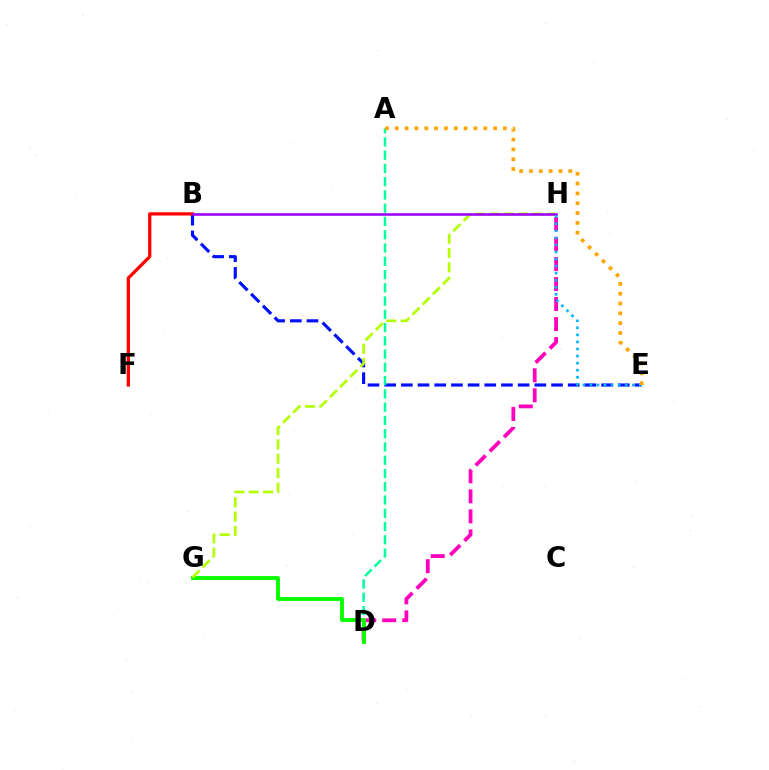{('B', 'E'): [{'color': '#0010ff', 'line_style': 'dashed', 'thickness': 2.27}], ('B', 'F'): [{'color': '#ff0000', 'line_style': 'solid', 'thickness': 2.34}], ('A', 'D'): [{'color': '#00ff9d', 'line_style': 'dashed', 'thickness': 1.8}], ('D', 'H'): [{'color': '#ff00bd', 'line_style': 'dashed', 'thickness': 2.72}], ('D', 'G'): [{'color': '#08ff00', 'line_style': 'solid', 'thickness': 2.78}], ('G', 'H'): [{'color': '#b3ff00', 'line_style': 'dashed', 'thickness': 1.95}], ('B', 'H'): [{'color': '#9b00ff', 'line_style': 'solid', 'thickness': 1.85}], ('E', 'H'): [{'color': '#00b5ff', 'line_style': 'dotted', 'thickness': 1.92}], ('A', 'E'): [{'color': '#ffa500', 'line_style': 'dotted', 'thickness': 2.67}]}